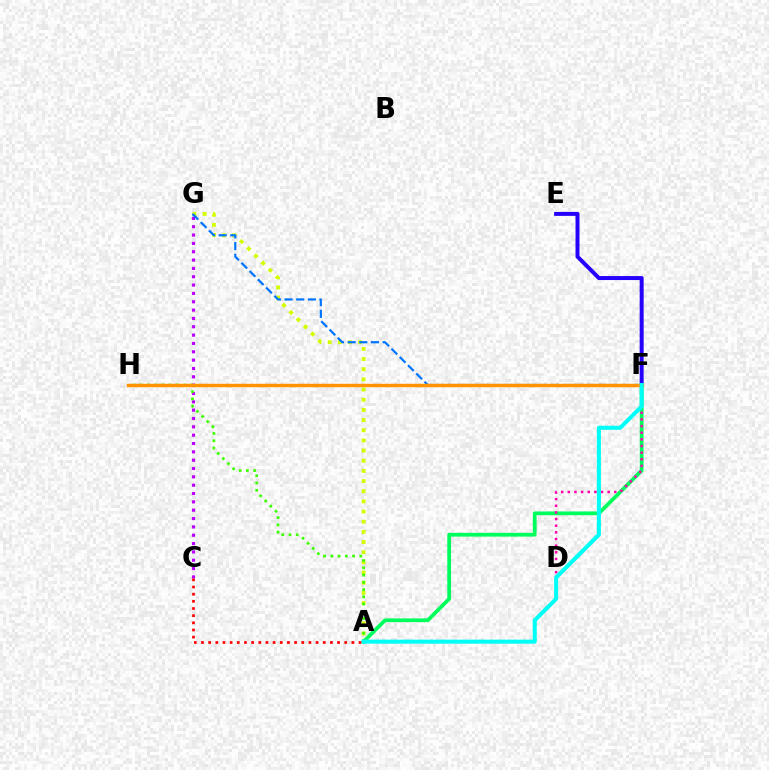{('A', 'G'): [{'color': '#d1ff00', 'line_style': 'dotted', 'thickness': 2.76}], ('E', 'F'): [{'color': '#2500ff', 'line_style': 'solid', 'thickness': 2.87}], ('C', 'G'): [{'color': '#b900ff', 'line_style': 'dotted', 'thickness': 2.27}], ('A', 'H'): [{'color': '#3dff00', 'line_style': 'dotted', 'thickness': 1.97}], ('A', 'F'): [{'color': '#00ff5c', 'line_style': 'solid', 'thickness': 2.71}, {'color': '#00fff6', 'line_style': 'solid', 'thickness': 2.91}], ('D', 'F'): [{'color': '#ff00ac', 'line_style': 'dotted', 'thickness': 1.8}], ('F', 'G'): [{'color': '#0074ff', 'line_style': 'dashed', 'thickness': 1.58}], ('F', 'H'): [{'color': '#ff9400', 'line_style': 'solid', 'thickness': 2.49}], ('A', 'C'): [{'color': '#ff0000', 'line_style': 'dotted', 'thickness': 1.95}]}